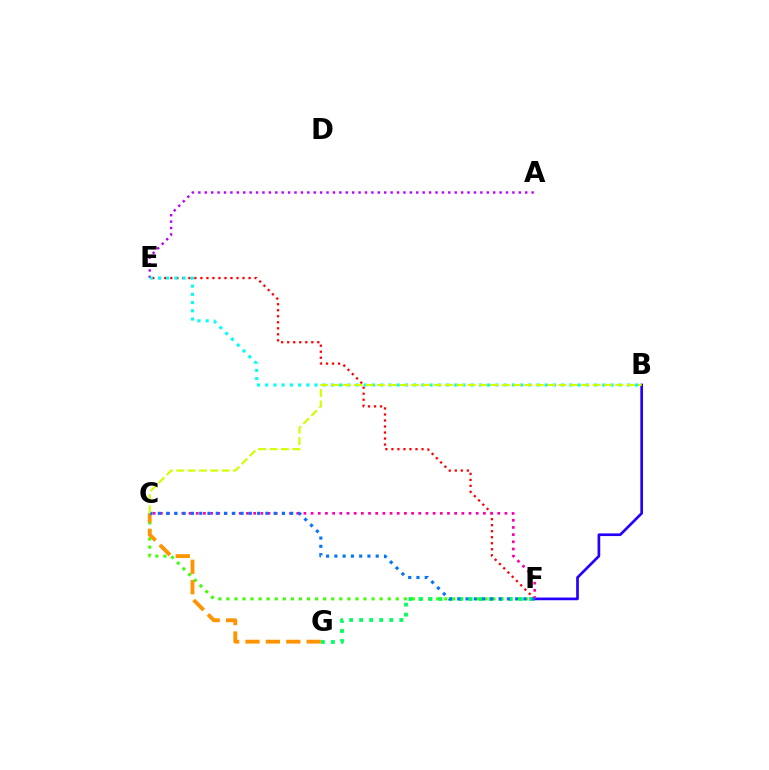{('C', 'F'): [{'color': '#3dff00', 'line_style': 'dotted', 'thickness': 2.19}, {'color': '#ff00ac', 'line_style': 'dotted', 'thickness': 1.95}, {'color': '#0074ff', 'line_style': 'dotted', 'thickness': 2.25}], ('E', 'F'): [{'color': '#ff0000', 'line_style': 'dotted', 'thickness': 1.64}], ('A', 'E'): [{'color': '#b900ff', 'line_style': 'dotted', 'thickness': 1.74}], ('F', 'G'): [{'color': '#00ff5c', 'line_style': 'dotted', 'thickness': 2.73}], ('C', 'G'): [{'color': '#ff9400', 'line_style': 'dashed', 'thickness': 2.77}], ('B', 'E'): [{'color': '#00fff6', 'line_style': 'dotted', 'thickness': 2.23}], ('B', 'F'): [{'color': '#2500ff', 'line_style': 'solid', 'thickness': 1.93}], ('B', 'C'): [{'color': '#d1ff00', 'line_style': 'dashed', 'thickness': 1.54}]}